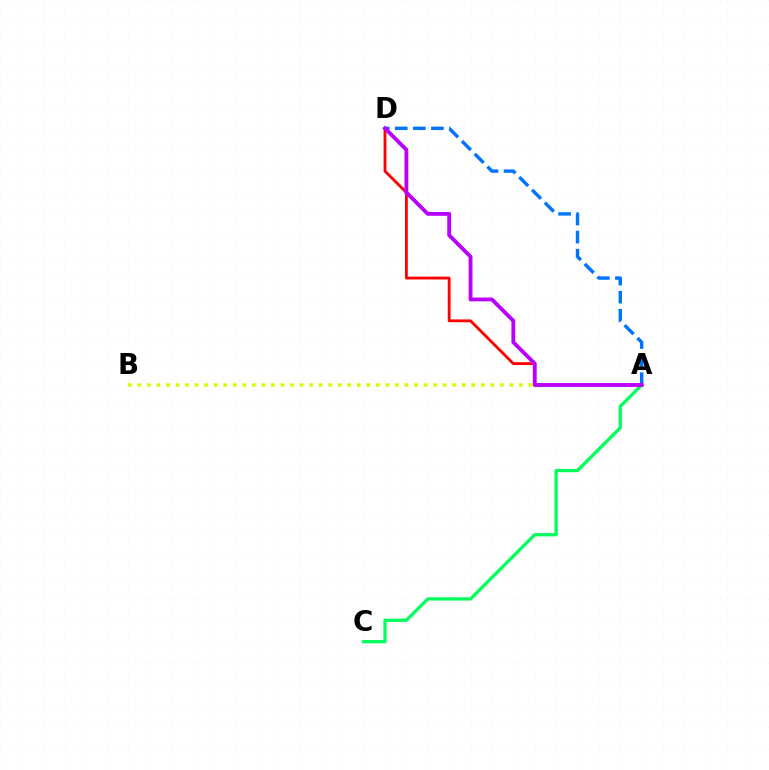{('A', 'B'): [{'color': '#d1ff00', 'line_style': 'dotted', 'thickness': 2.59}], ('A', 'D'): [{'color': '#ff0000', 'line_style': 'solid', 'thickness': 2.04}, {'color': '#0074ff', 'line_style': 'dashed', 'thickness': 2.45}, {'color': '#b900ff', 'line_style': 'solid', 'thickness': 2.76}], ('A', 'C'): [{'color': '#00ff5c', 'line_style': 'solid', 'thickness': 2.36}]}